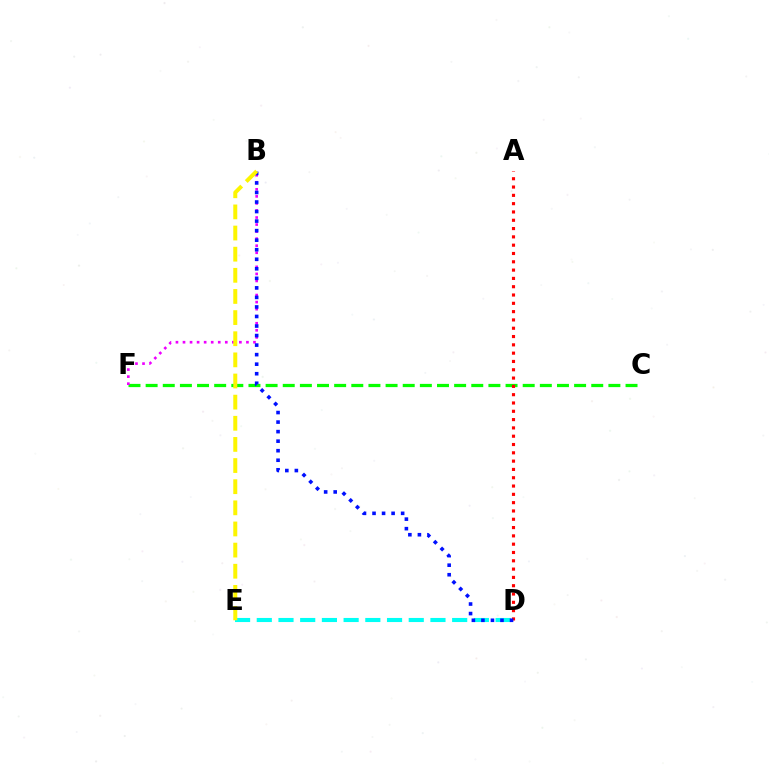{('D', 'E'): [{'color': '#00fff6', 'line_style': 'dashed', 'thickness': 2.95}], ('C', 'F'): [{'color': '#08ff00', 'line_style': 'dashed', 'thickness': 2.33}], ('B', 'F'): [{'color': '#ee00ff', 'line_style': 'dotted', 'thickness': 1.92}], ('A', 'D'): [{'color': '#ff0000', 'line_style': 'dotted', 'thickness': 2.26}], ('B', 'D'): [{'color': '#0010ff', 'line_style': 'dotted', 'thickness': 2.59}], ('B', 'E'): [{'color': '#fcf500', 'line_style': 'dashed', 'thickness': 2.87}]}